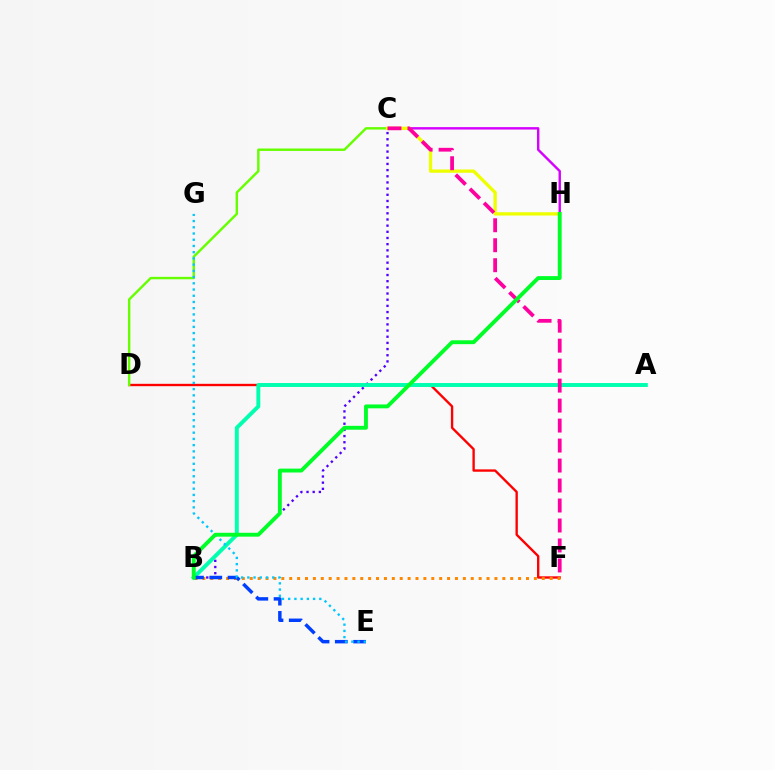{('C', 'H'): [{'color': '#d600ff', 'line_style': 'solid', 'thickness': 1.74}, {'color': '#eeff00', 'line_style': 'solid', 'thickness': 2.37}], ('B', 'C'): [{'color': '#4f00ff', 'line_style': 'dotted', 'thickness': 1.68}], ('D', 'F'): [{'color': '#ff0000', 'line_style': 'solid', 'thickness': 1.7}], ('B', 'F'): [{'color': '#ff8800', 'line_style': 'dotted', 'thickness': 2.14}], ('C', 'D'): [{'color': '#66ff00', 'line_style': 'solid', 'thickness': 1.75}], ('A', 'B'): [{'color': '#00ffaf', 'line_style': 'solid', 'thickness': 2.83}], ('B', 'E'): [{'color': '#003fff', 'line_style': 'dashed', 'thickness': 2.48}], ('C', 'F'): [{'color': '#ff00a0', 'line_style': 'dashed', 'thickness': 2.71}], ('E', 'G'): [{'color': '#00c7ff', 'line_style': 'dotted', 'thickness': 1.69}], ('B', 'H'): [{'color': '#00ff27', 'line_style': 'solid', 'thickness': 2.79}]}